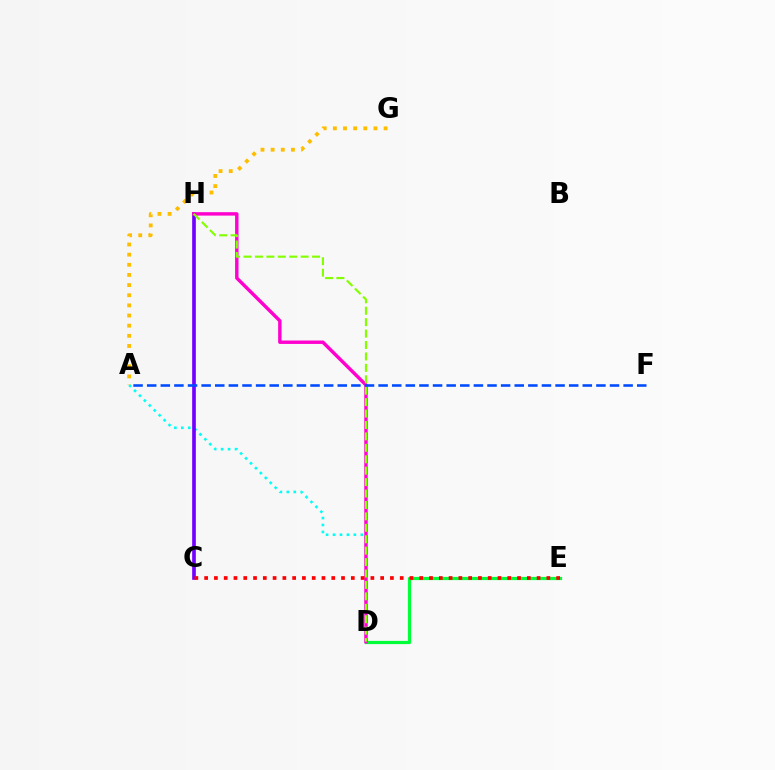{('A', 'D'): [{'color': '#00fff6', 'line_style': 'dotted', 'thickness': 1.89}], ('D', 'E'): [{'color': '#00ff39', 'line_style': 'solid', 'thickness': 2.31}], ('C', 'H'): [{'color': '#7200ff', 'line_style': 'solid', 'thickness': 2.63}], ('D', 'H'): [{'color': '#ff00cf', 'line_style': 'solid', 'thickness': 2.46}, {'color': '#84ff00', 'line_style': 'dashed', 'thickness': 1.55}], ('A', 'F'): [{'color': '#004bff', 'line_style': 'dashed', 'thickness': 1.85}], ('A', 'G'): [{'color': '#ffbd00', 'line_style': 'dotted', 'thickness': 2.76}], ('C', 'E'): [{'color': '#ff0000', 'line_style': 'dotted', 'thickness': 2.66}]}